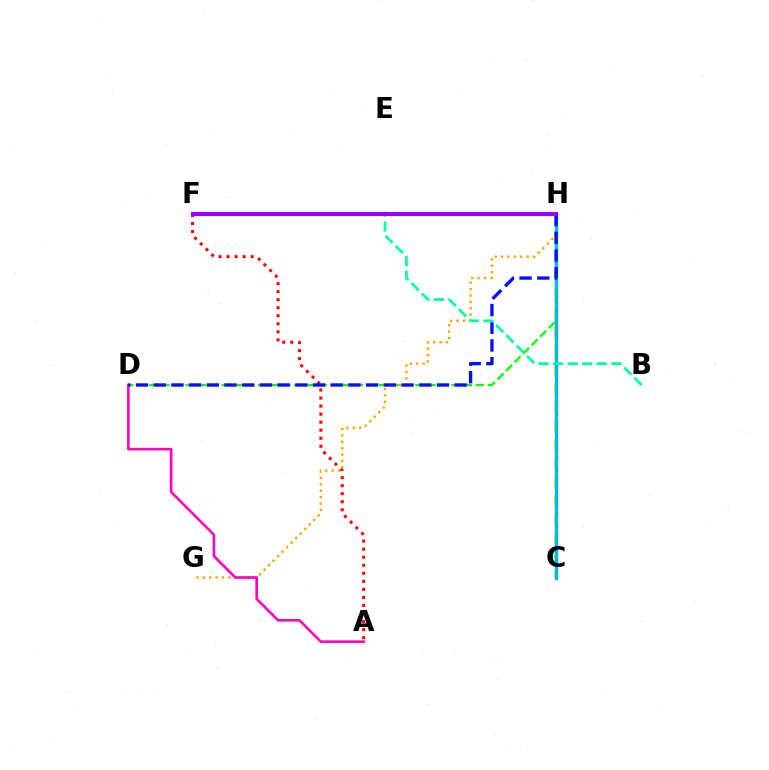{('C', 'H'): [{'color': '#b3ff00', 'line_style': 'dashed', 'thickness': 2.54}, {'color': '#00b5ff', 'line_style': 'solid', 'thickness': 2.42}], ('A', 'F'): [{'color': '#ff0000', 'line_style': 'dotted', 'thickness': 2.18}], ('D', 'H'): [{'color': '#08ff00', 'line_style': 'dashed', 'thickness': 1.64}, {'color': '#0010ff', 'line_style': 'dashed', 'thickness': 2.4}], ('G', 'H'): [{'color': '#ffa500', 'line_style': 'dotted', 'thickness': 1.74}], ('A', 'D'): [{'color': '#ff00bd', 'line_style': 'solid', 'thickness': 1.89}], ('B', 'F'): [{'color': '#00ff9d', 'line_style': 'dashed', 'thickness': 1.98}], ('F', 'H'): [{'color': '#9b00ff', 'line_style': 'solid', 'thickness': 2.93}]}